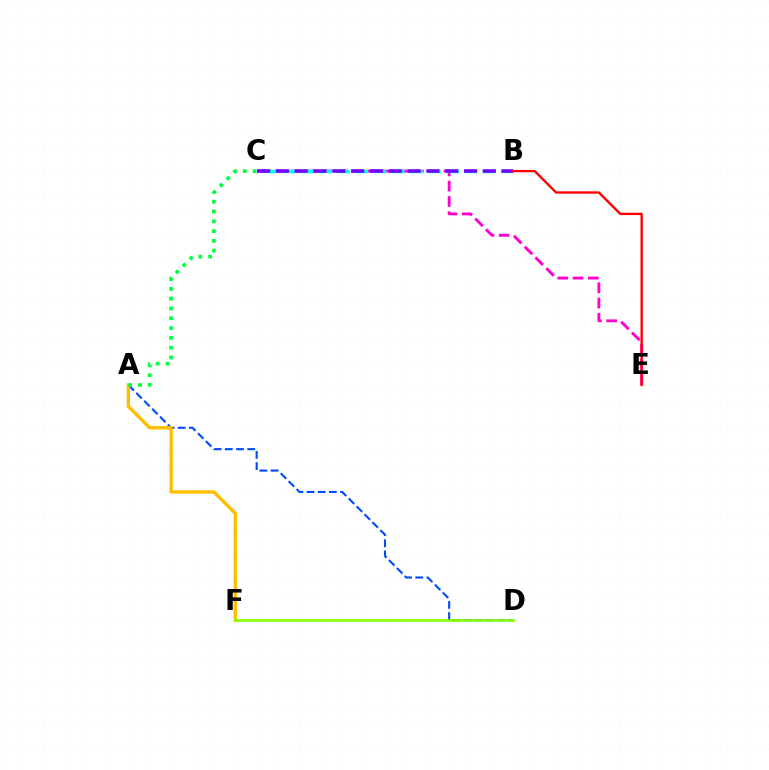{('C', 'E'): [{'color': '#ff00cf', 'line_style': 'dashed', 'thickness': 2.07}], ('A', 'D'): [{'color': '#004bff', 'line_style': 'dashed', 'thickness': 1.52}], ('B', 'C'): [{'color': '#00fff6', 'line_style': 'dashed', 'thickness': 2.47}, {'color': '#7200ff', 'line_style': 'dashed', 'thickness': 2.56}], ('A', 'F'): [{'color': '#ffbd00', 'line_style': 'solid', 'thickness': 2.42}], ('D', 'F'): [{'color': '#84ff00', 'line_style': 'solid', 'thickness': 1.87}], ('A', 'C'): [{'color': '#00ff39', 'line_style': 'dotted', 'thickness': 2.66}], ('B', 'E'): [{'color': '#ff0000', 'line_style': 'solid', 'thickness': 1.69}]}